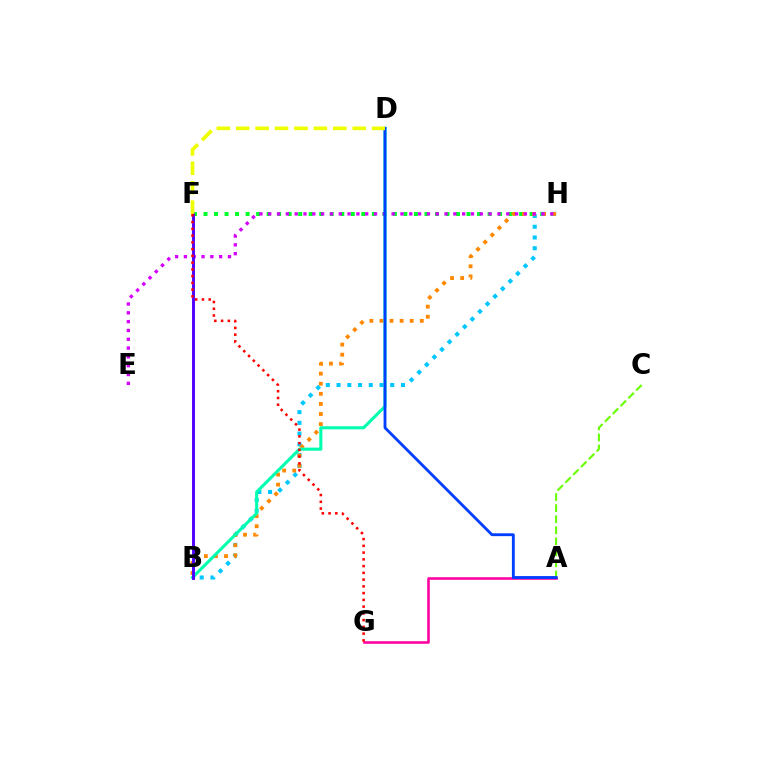{('F', 'H'): [{'color': '#00ff27', 'line_style': 'dotted', 'thickness': 2.86}], ('B', 'H'): [{'color': '#00c7ff', 'line_style': 'dotted', 'thickness': 2.92}, {'color': '#ff8800', 'line_style': 'dotted', 'thickness': 2.74}], ('A', 'G'): [{'color': '#ff00a0', 'line_style': 'solid', 'thickness': 1.84}], ('B', 'D'): [{'color': '#00ffaf', 'line_style': 'solid', 'thickness': 2.2}], ('E', 'H'): [{'color': '#d600ff', 'line_style': 'dotted', 'thickness': 2.4}], ('A', 'C'): [{'color': '#66ff00', 'line_style': 'dashed', 'thickness': 1.5}], ('A', 'D'): [{'color': '#003fff', 'line_style': 'solid', 'thickness': 2.05}], ('B', 'F'): [{'color': '#4f00ff', 'line_style': 'solid', 'thickness': 2.1}], ('D', 'F'): [{'color': '#eeff00', 'line_style': 'dashed', 'thickness': 2.64}], ('F', 'G'): [{'color': '#ff0000', 'line_style': 'dotted', 'thickness': 1.83}]}